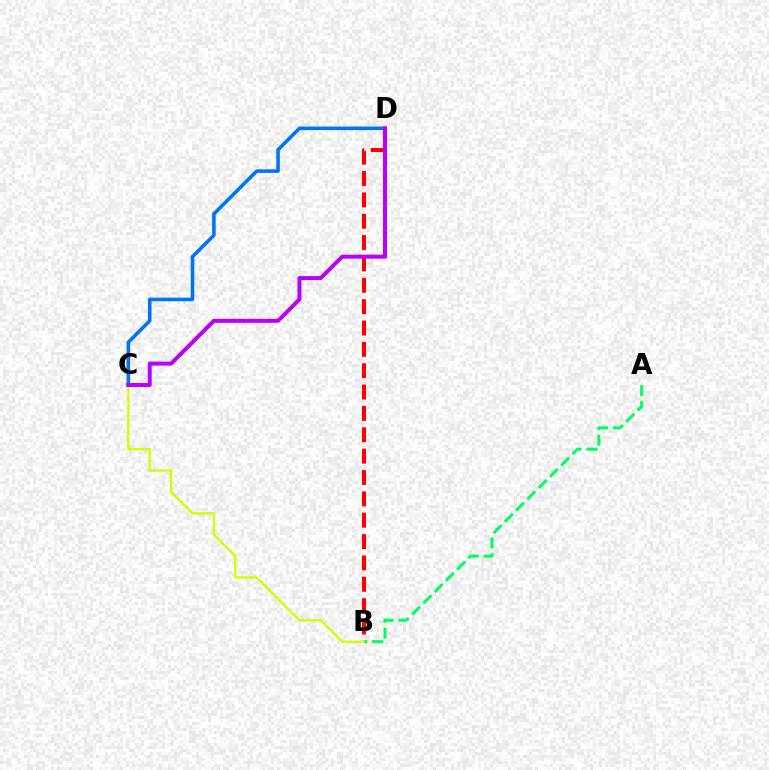{('B', 'D'): [{'color': '#ff0000', 'line_style': 'dashed', 'thickness': 2.9}], ('A', 'B'): [{'color': '#00ff5c', 'line_style': 'dashed', 'thickness': 2.17}], ('B', 'C'): [{'color': '#d1ff00', 'line_style': 'solid', 'thickness': 1.67}], ('C', 'D'): [{'color': '#0074ff', 'line_style': 'solid', 'thickness': 2.57}, {'color': '#b900ff', 'line_style': 'solid', 'thickness': 2.88}]}